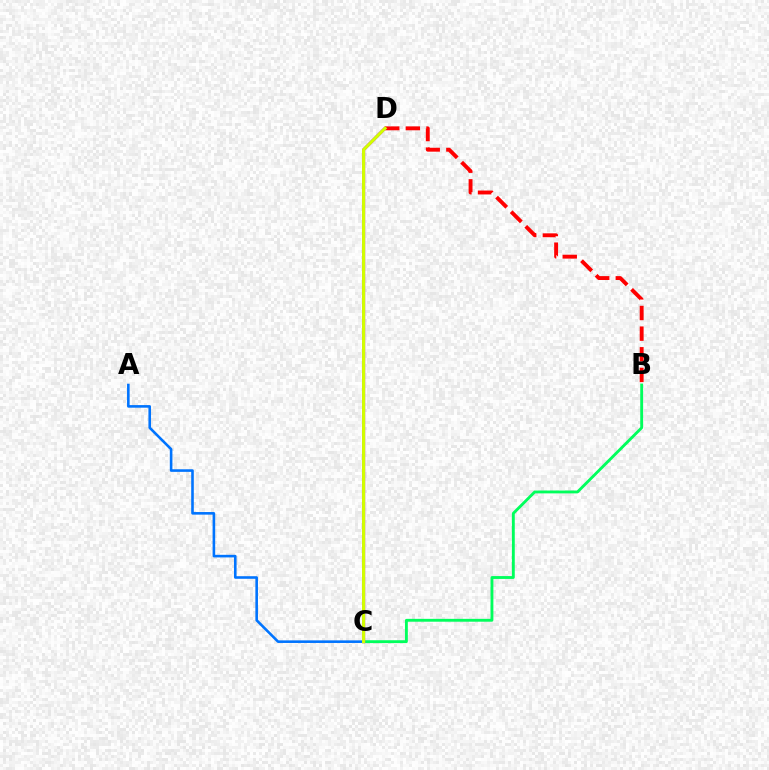{('B', 'C'): [{'color': '#00ff5c', 'line_style': 'solid', 'thickness': 2.06}], ('C', 'D'): [{'color': '#b900ff', 'line_style': 'solid', 'thickness': 2.22}, {'color': '#d1ff00', 'line_style': 'solid', 'thickness': 2.26}], ('A', 'C'): [{'color': '#0074ff', 'line_style': 'solid', 'thickness': 1.87}], ('B', 'D'): [{'color': '#ff0000', 'line_style': 'dashed', 'thickness': 2.8}]}